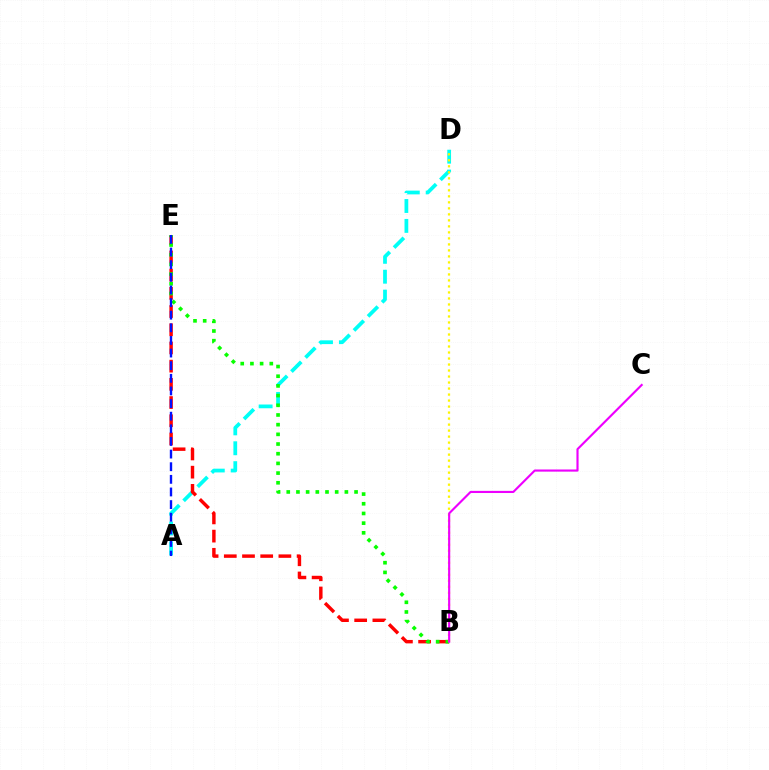{('A', 'D'): [{'color': '#00fff6', 'line_style': 'dashed', 'thickness': 2.7}], ('B', 'E'): [{'color': '#ff0000', 'line_style': 'dashed', 'thickness': 2.47}, {'color': '#08ff00', 'line_style': 'dotted', 'thickness': 2.63}], ('A', 'E'): [{'color': '#0010ff', 'line_style': 'dashed', 'thickness': 1.72}], ('B', 'D'): [{'color': '#fcf500', 'line_style': 'dotted', 'thickness': 1.63}], ('B', 'C'): [{'color': '#ee00ff', 'line_style': 'solid', 'thickness': 1.54}]}